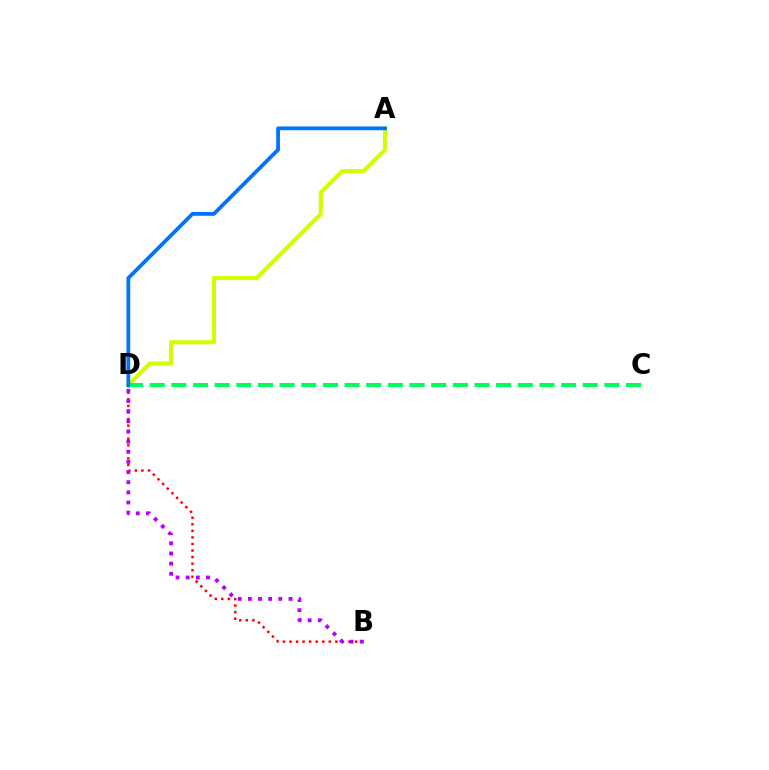{('A', 'D'): [{'color': '#d1ff00', 'line_style': 'solid', 'thickness': 2.96}, {'color': '#0074ff', 'line_style': 'solid', 'thickness': 2.73}], ('B', 'D'): [{'color': '#ff0000', 'line_style': 'dotted', 'thickness': 1.78}, {'color': '#b900ff', 'line_style': 'dotted', 'thickness': 2.76}], ('C', 'D'): [{'color': '#00ff5c', 'line_style': 'dashed', 'thickness': 2.94}]}